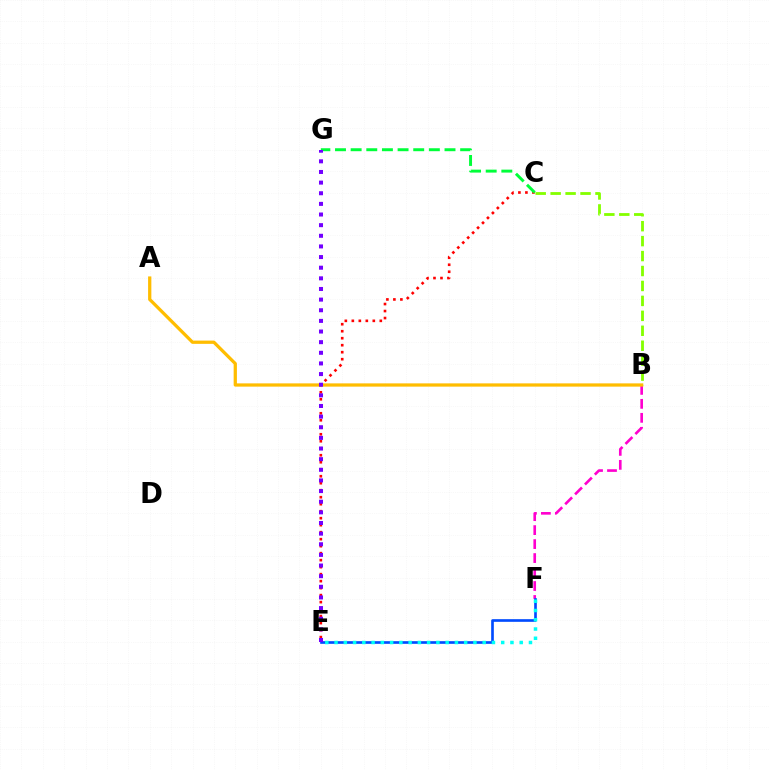{('C', 'E'): [{'color': '#ff0000', 'line_style': 'dotted', 'thickness': 1.9}], ('C', 'G'): [{'color': '#00ff39', 'line_style': 'dashed', 'thickness': 2.13}], ('B', 'C'): [{'color': '#84ff00', 'line_style': 'dashed', 'thickness': 2.03}], ('B', 'F'): [{'color': '#ff00cf', 'line_style': 'dashed', 'thickness': 1.9}], ('A', 'B'): [{'color': '#ffbd00', 'line_style': 'solid', 'thickness': 2.35}], ('E', 'F'): [{'color': '#004bff', 'line_style': 'solid', 'thickness': 1.91}, {'color': '#00fff6', 'line_style': 'dotted', 'thickness': 2.52}], ('E', 'G'): [{'color': '#7200ff', 'line_style': 'dotted', 'thickness': 2.89}]}